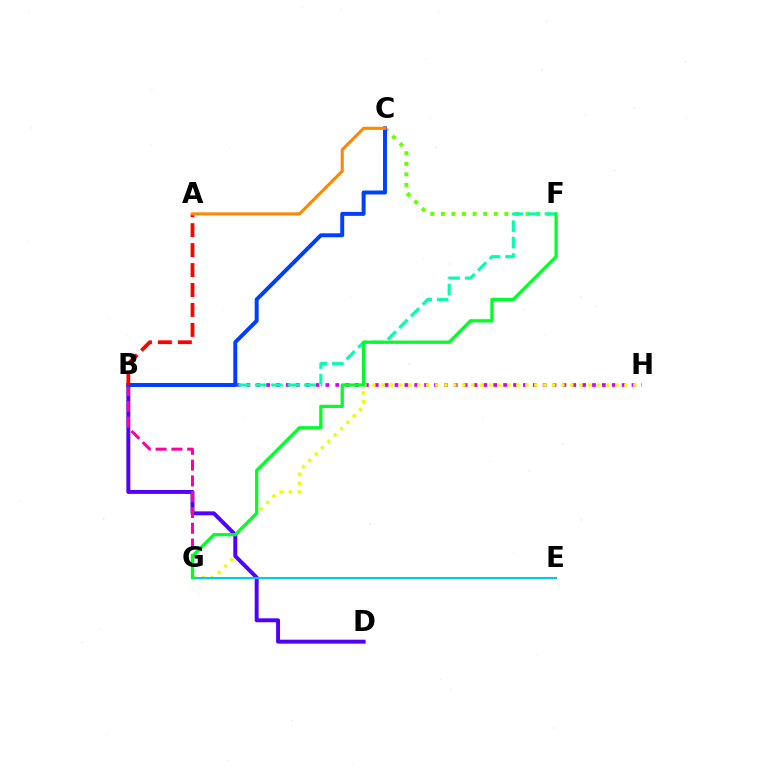{('C', 'F'): [{'color': '#66ff00', 'line_style': 'dotted', 'thickness': 2.87}], ('B', 'H'): [{'color': '#d600ff', 'line_style': 'dotted', 'thickness': 2.68}], ('G', 'H'): [{'color': '#eeff00', 'line_style': 'dotted', 'thickness': 2.45}], ('B', 'F'): [{'color': '#00ffaf', 'line_style': 'dashed', 'thickness': 2.23}], ('B', 'D'): [{'color': '#4f00ff', 'line_style': 'solid', 'thickness': 2.84}], ('B', 'G'): [{'color': '#ff00a0', 'line_style': 'dashed', 'thickness': 2.14}], ('B', 'C'): [{'color': '#003fff', 'line_style': 'solid', 'thickness': 2.85}], ('A', 'B'): [{'color': '#ff0000', 'line_style': 'dashed', 'thickness': 2.71}], ('E', 'G'): [{'color': '#00c7ff', 'line_style': 'solid', 'thickness': 1.5}], ('A', 'C'): [{'color': '#ff8800', 'line_style': 'solid', 'thickness': 2.24}], ('F', 'G'): [{'color': '#00ff27', 'line_style': 'solid', 'thickness': 2.35}]}